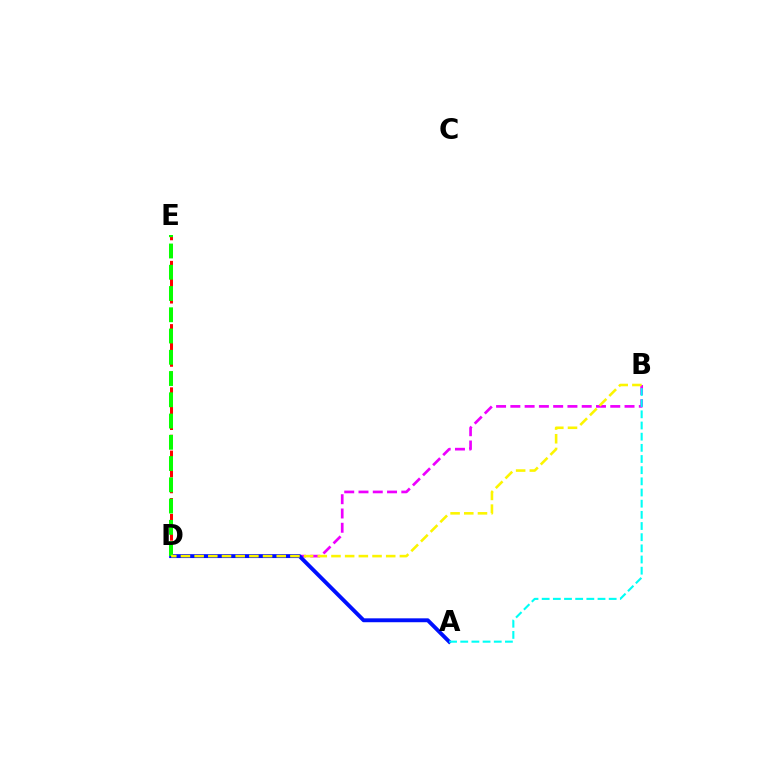{('D', 'E'): [{'color': '#ff0000', 'line_style': 'dashed', 'thickness': 2.15}, {'color': '#08ff00', 'line_style': 'dashed', 'thickness': 2.89}], ('B', 'D'): [{'color': '#ee00ff', 'line_style': 'dashed', 'thickness': 1.94}, {'color': '#fcf500', 'line_style': 'dashed', 'thickness': 1.86}], ('A', 'D'): [{'color': '#0010ff', 'line_style': 'solid', 'thickness': 2.8}], ('A', 'B'): [{'color': '#00fff6', 'line_style': 'dashed', 'thickness': 1.52}]}